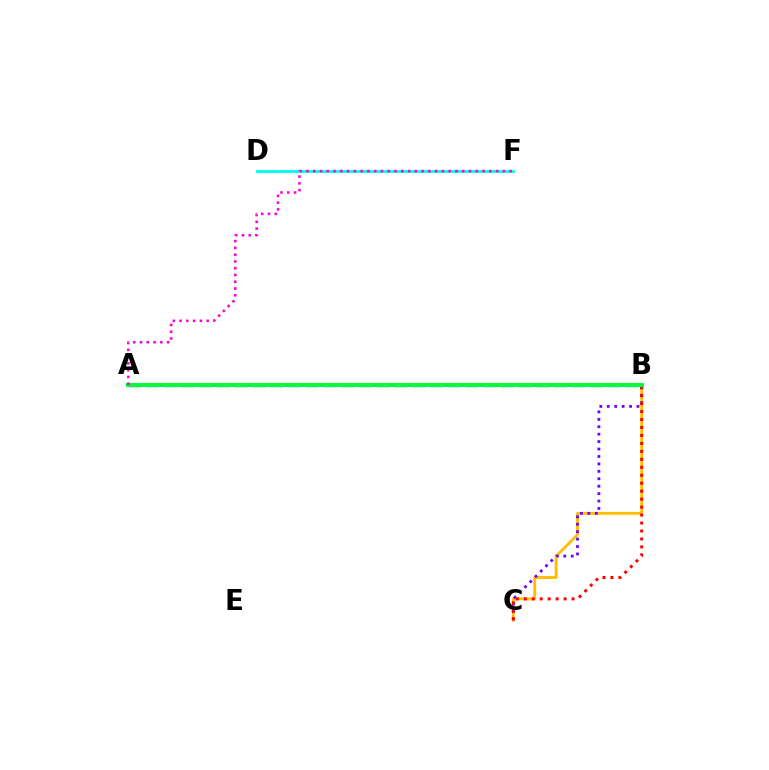{('B', 'C'): [{'color': '#ffbd00', 'line_style': 'solid', 'thickness': 2.05}, {'color': '#7200ff', 'line_style': 'dotted', 'thickness': 2.02}, {'color': '#ff0000', 'line_style': 'dotted', 'thickness': 2.16}], ('D', 'F'): [{'color': '#84ff00', 'line_style': 'dashed', 'thickness': 1.6}, {'color': '#00fff6', 'line_style': 'solid', 'thickness': 2.03}], ('A', 'B'): [{'color': '#004bff', 'line_style': 'dashed', 'thickness': 2.41}, {'color': '#00ff39', 'line_style': 'solid', 'thickness': 2.87}], ('A', 'F'): [{'color': '#ff00cf', 'line_style': 'dotted', 'thickness': 1.84}]}